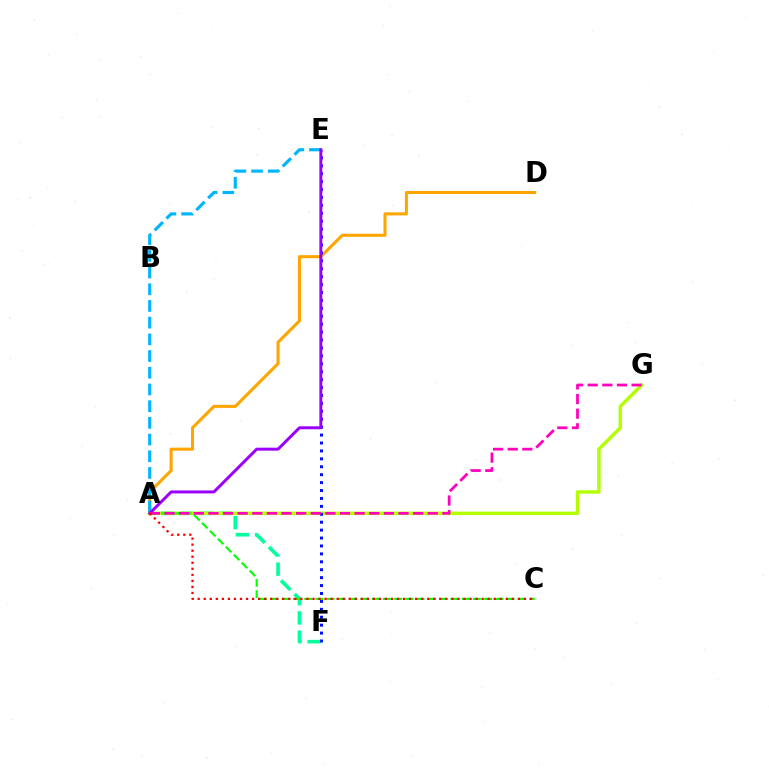{('A', 'F'): [{'color': '#00ff9d', 'line_style': 'dashed', 'thickness': 2.61}], ('A', 'D'): [{'color': '#ffa500', 'line_style': 'solid', 'thickness': 2.19}], ('A', 'G'): [{'color': '#b3ff00', 'line_style': 'solid', 'thickness': 2.46}, {'color': '#ff00bd', 'line_style': 'dashed', 'thickness': 1.99}], ('A', 'E'): [{'color': '#00b5ff', 'line_style': 'dashed', 'thickness': 2.27}, {'color': '#9b00ff', 'line_style': 'solid', 'thickness': 2.14}], ('E', 'F'): [{'color': '#0010ff', 'line_style': 'dotted', 'thickness': 2.15}], ('A', 'C'): [{'color': '#08ff00', 'line_style': 'dashed', 'thickness': 1.53}, {'color': '#ff0000', 'line_style': 'dotted', 'thickness': 1.64}]}